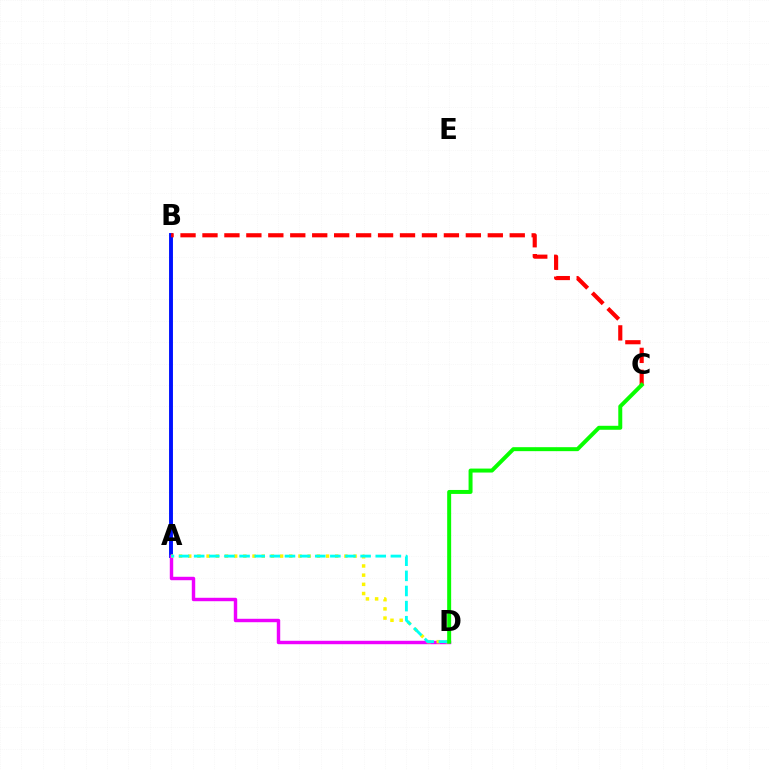{('A', 'B'): [{'color': '#0010ff', 'line_style': 'solid', 'thickness': 2.81}], ('A', 'D'): [{'color': '#ee00ff', 'line_style': 'solid', 'thickness': 2.47}, {'color': '#fcf500', 'line_style': 'dotted', 'thickness': 2.5}, {'color': '#00fff6', 'line_style': 'dashed', 'thickness': 2.06}], ('B', 'C'): [{'color': '#ff0000', 'line_style': 'dashed', 'thickness': 2.98}], ('C', 'D'): [{'color': '#08ff00', 'line_style': 'solid', 'thickness': 2.86}]}